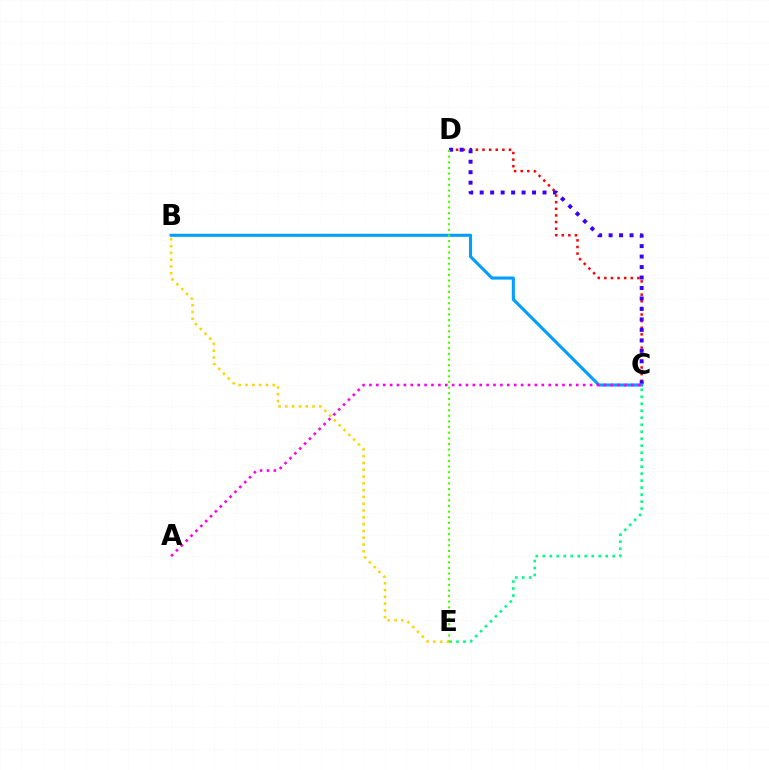{('C', 'D'): [{'color': '#ff0000', 'line_style': 'dotted', 'thickness': 1.8}, {'color': '#3700ff', 'line_style': 'dotted', 'thickness': 2.85}], ('C', 'E'): [{'color': '#00ff86', 'line_style': 'dotted', 'thickness': 1.9}], ('B', 'C'): [{'color': '#009eff', 'line_style': 'solid', 'thickness': 2.21}], ('D', 'E'): [{'color': '#4fff00', 'line_style': 'dotted', 'thickness': 1.53}], ('A', 'C'): [{'color': '#ff00ed', 'line_style': 'dotted', 'thickness': 1.87}], ('B', 'E'): [{'color': '#ffd500', 'line_style': 'dotted', 'thickness': 1.85}]}